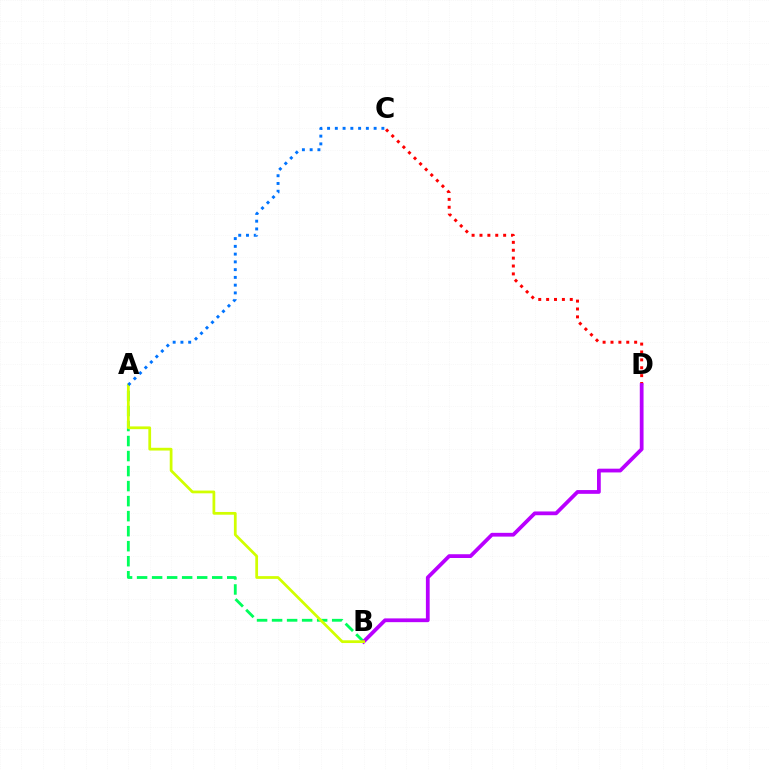{('C', 'D'): [{'color': '#ff0000', 'line_style': 'dotted', 'thickness': 2.14}], ('A', 'B'): [{'color': '#00ff5c', 'line_style': 'dashed', 'thickness': 2.04}, {'color': '#d1ff00', 'line_style': 'solid', 'thickness': 1.98}], ('B', 'D'): [{'color': '#b900ff', 'line_style': 'solid', 'thickness': 2.71}], ('A', 'C'): [{'color': '#0074ff', 'line_style': 'dotted', 'thickness': 2.11}]}